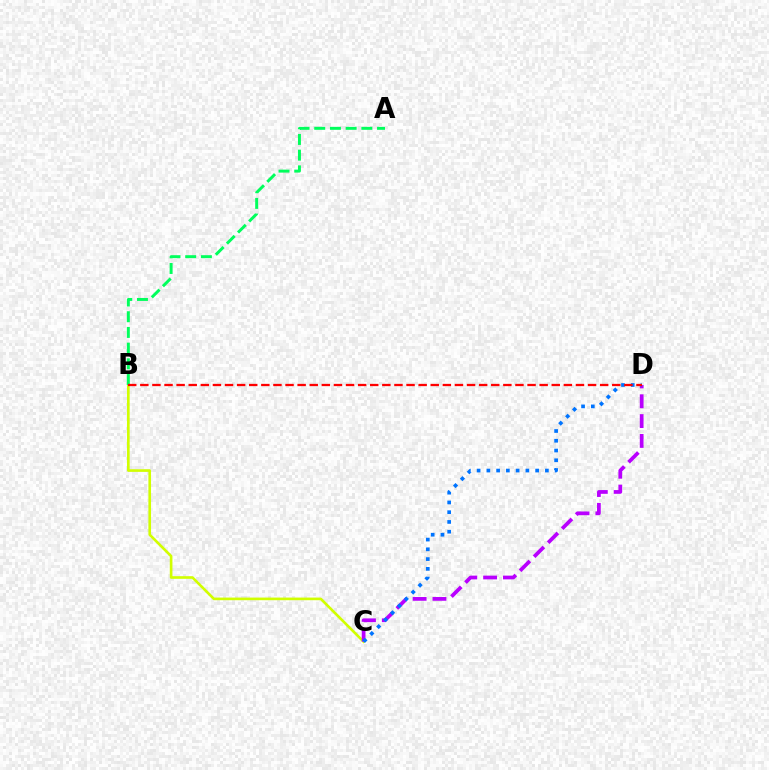{('B', 'C'): [{'color': '#d1ff00', 'line_style': 'solid', 'thickness': 1.9}], ('C', 'D'): [{'color': '#b900ff', 'line_style': 'dashed', 'thickness': 2.69}, {'color': '#0074ff', 'line_style': 'dotted', 'thickness': 2.65}], ('A', 'B'): [{'color': '#00ff5c', 'line_style': 'dashed', 'thickness': 2.13}], ('B', 'D'): [{'color': '#ff0000', 'line_style': 'dashed', 'thickness': 1.64}]}